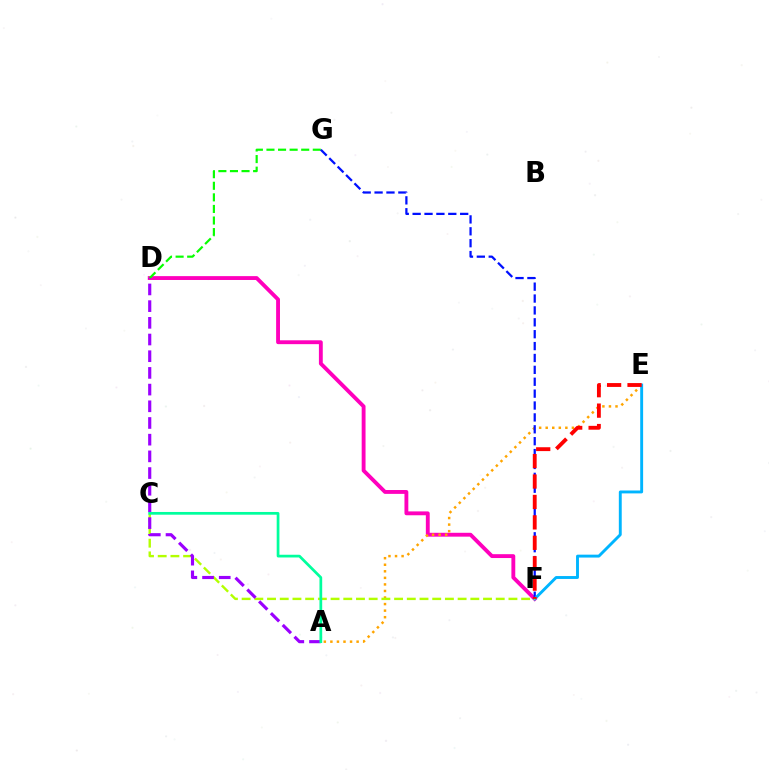{('D', 'F'): [{'color': '#ff00bd', 'line_style': 'solid', 'thickness': 2.78}], ('D', 'G'): [{'color': '#08ff00', 'line_style': 'dashed', 'thickness': 1.57}], ('A', 'E'): [{'color': '#ffa500', 'line_style': 'dotted', 'thickness': 1.78}], ('F', 'G'): [{'color': '#0010ff', 'line_style': 'dashed', 'thickness': 1.61}], ('E', 'F'): [{'color': '#00b5ff', 'line_style': 'solid', 'thickness': 2.09}, {'color': '#ff0000', 'line_style': 'dashed', 'thickness': 2.77}], ('C', 'F'): [{'color': '#b3ff00', 'line_style': 'dashed', 'thickness': 1.73}], ('A', 'D'): [{'color': '#9b00ff', 'line_style': 'dashed', 'thickness': 2.27}], ('A', 'C'): [{'color': '#00ff9d', 'line_style': 'solid', 'thickness': 1.96}]}